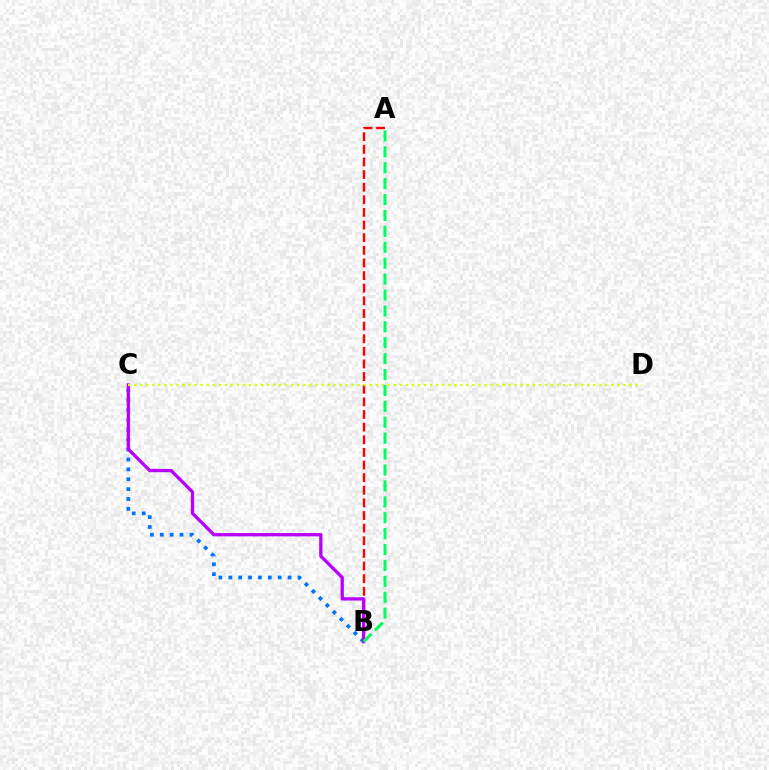{('A', 'B'): [{'color': '#ff0000', 'line_style': 'dashed', 'thickness': 1.72}, {'color': '#00ff5c', 'line_style': 'dashed', 'thickness': 2.16}], ('B', 'C'): [{'color': '#0074ff', 'line_style': 'dotted', 'thickness': 2.68}, {'color': '#b900ff', 'line_style': 'solid', 'thickness': 2.37}], ('C', 'D'): [{'color': '#d1ff00', 'line_style': 'dotted', 'thickness': 1.64}]}